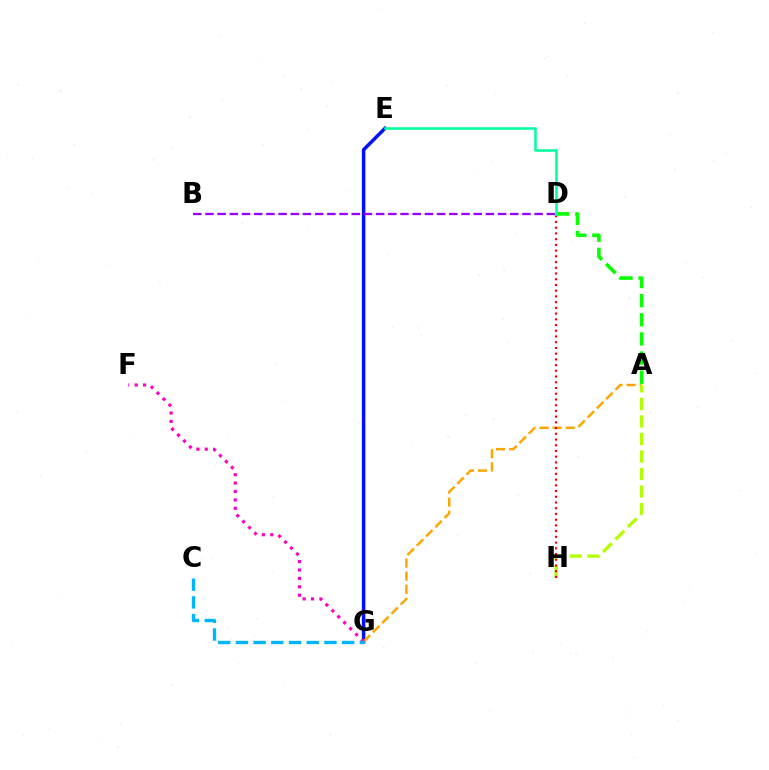{('E', 'G'): [{'color': '#0010ff', 'line_style': 'solid', 'thickness': 2.51}], ('A', 'G'): [{'color': '#ffa500', 'line_style': 'dashed', 'thickness': 1.78}], ('A', 'H'): [{'color': '#b3ff00', 'line_style': 'dashed', 'thickness': 2.38}], ('A', 'D'): [{'color': '#08ff00', 'line_style': 'dashed', 'thickness': 2.6}], ('B', 'D'): [{'color': '#9b00ff', 'line_style': 'dashed', 'thickness': 1.66}], ('F', 'G'): [{'color': '#ff00bd', 'line_style': 'dotted', 'thickness': 2.28}], ('D', 'H'): [{'color': '#ff0000', 'line_style': 'dotted', 'thickness': 1.56}], ('C', 'G'): [{'color': '#00b5ff', 'line_style': 'dashed', 'thickness': 2.41}], ('D', 'E'): [{'color': '#00ff9d', 'line_style': 'solid', 'thickness': 1.83}]}